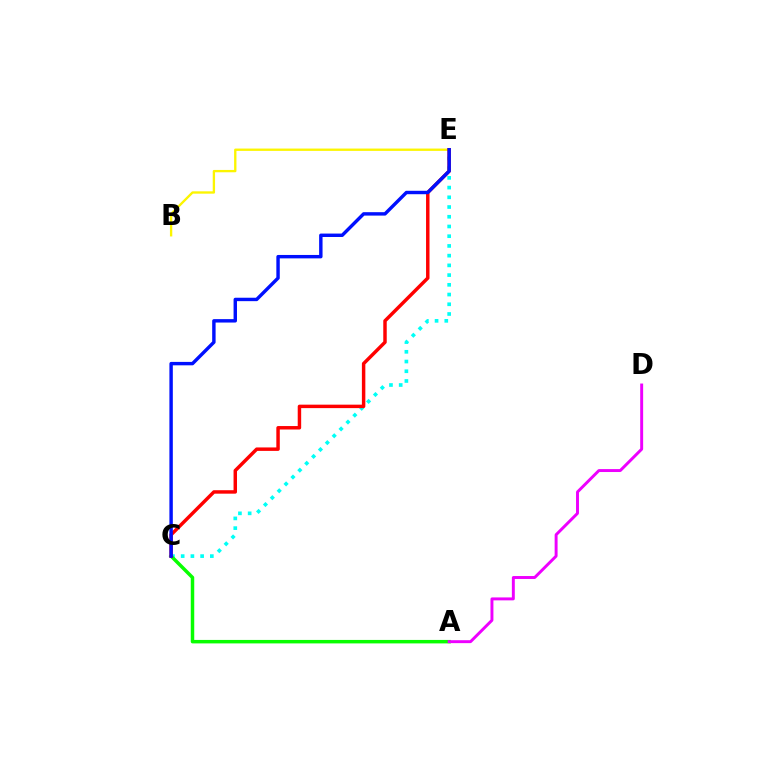{('C', 'E'): [{'color': '#00fff6', 'line_style': 'dotted', 'thickness': 2.64}, {'color': '#ff0000', 'line_style': 'solid', 'thickness': 2.49}, {'color': '#0010ff', 'line_style': 'solid', 'thickness': 2.46}], ('A', 'C'): [{'color': '#08ff00', 'line_style': 'solid', 'thickness': 2.5}], ('B', 'E'): [{'color': '#fcf500', 'line_style': 'solid', 'thickness': 1.68}], ('A', 'D'): [{'color': '#ee00ff', 'line_style': 'solid', 'thickness': 2.11}]}